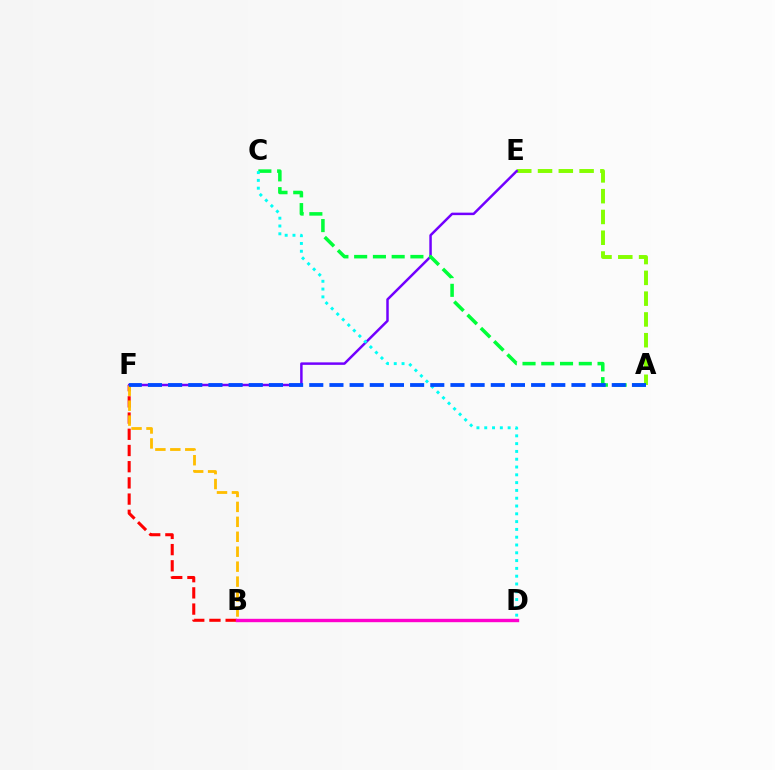{('B', 'F'): [{'color': '#ff0000', 'line_style': 'dashed', 'thickness': 2.2}, {'color': '#ffbd00', 'line_style': 'dashed', 'thickness': 2.03}], ('A', 'E'): [{'color': '#84ff00', 'line_style': 'dashed', 'thickness': 2.82}], ('E', 'F'): [{'color': '#7200ff', 'line_style': 'solid', 'thickness': 1.79}], ('A', 'C'): [{'color': '#00ff39', 'line_style': 'dashed', 'thickness': 2.55}], ('C', 'D'): [{'color': '#00fff6', 'line_style': 'dotted', 'thickness': 2.12}], ('B', 'D'): [{'color': '#ff00cf', 'line_style': 'solid', 'thickness': 2.44}], ('A', 'F'): [{'color': '#004bff', 'line_style': 'dashed', 'thickness': 2.74}]}